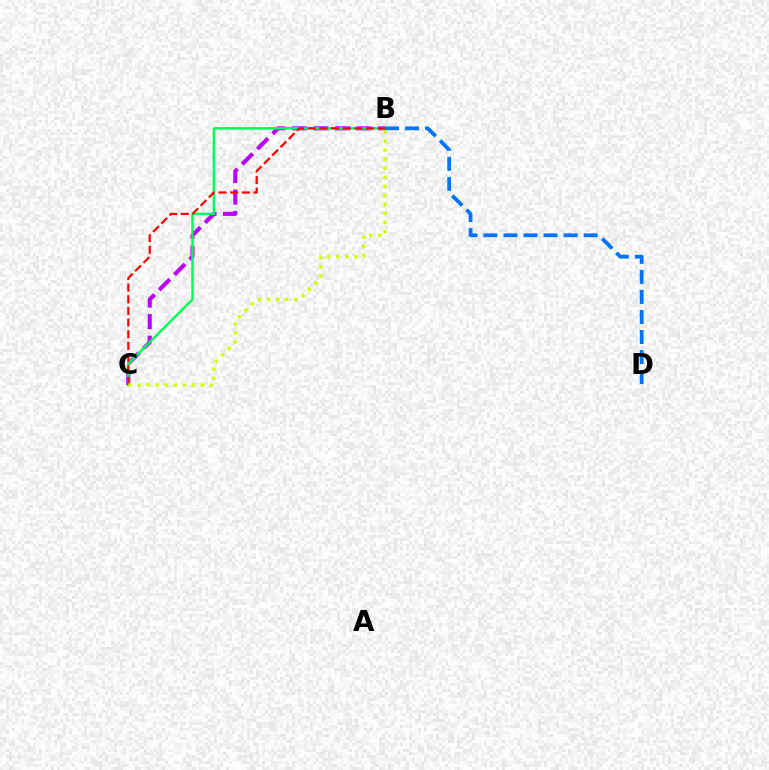{('B', 'C'): [{'color': '#b900ff', 'line_style': 'dashed', 'thickness': 2.93}, {'color': '#00ff5c', 'line_style': 'solid', 'thickness': 1.78}, {'color': '#ff0000', 'line_style': 'dashed', 'thickness': 1.59}, {'color': '#d1ff00', 'line_style': 'dotted', 'thickness': 2.46}], ('B', 'D'): [{'color': '#0074ff', 'line_style': 'dashed', 'thickness': 2.72}]}